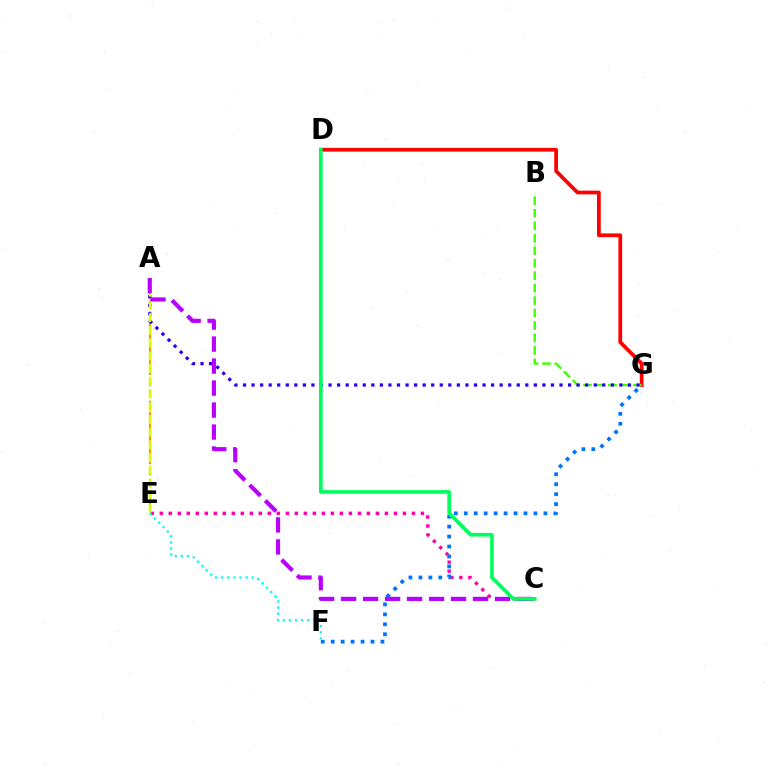{('C', 'E'): [{'color': '#ff00ac', 'line_style': 'dotted', 'thickness': 2.45}], ('F', 'G'): [{'color': '#0074ff', 'line_style': 'dotted', 'thickness': 2.7}], ('A', 'E'): [{'color': '#ff9400', 'line_style': 'dashed', 'thickness': 1.52}, {'color': '#d1ff00', 'line_style': 'dashed', 'thickness': 1.73}], ('D', 'G'): [{'color': '#ff0000', 'line_style': 'solid', 'thickness': 2.7}], ('B', 'G'): [{'color': '#3dff00', 'line_style': 'dashed', 'thickness': 1.69}], ('A', 'G'): [{'color': '#2500ff', 'line_style': 'dotted', 'thickness': 2.32}], ('A', 'C'): [{'color': '#b900ff', 'line_style': 'dashed', 'thickness': 2.99}], ('E', 'F'): [{'color': '#00fff6', 'line_style': 'dotted', 'thickness': 1.67}], ('C', 'D'): [{'color': '#00ff5c', 'line_style': 'solid', 'thickness': 2.63}]}